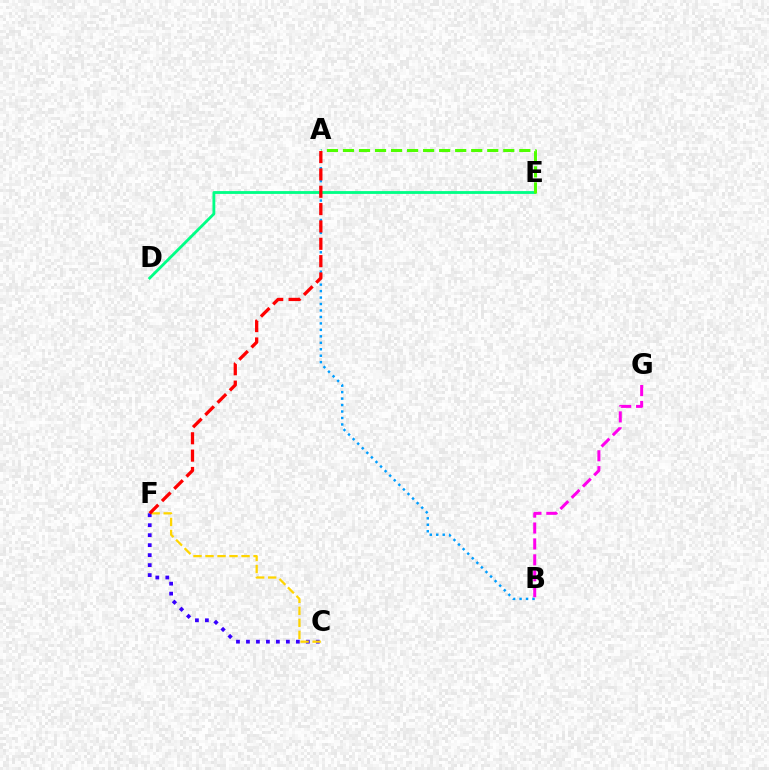{('C', 'F'): [{'color': '#3700ff', 'line_style': 'dotted', 'thickness': 2.71}, {'color': '#ffd500', 'line_style': 'dashed', 'thickness': 1.63}], ('D', 'E'): [{'color': '#00ff86', 'line_style': 'solid', 'thickness': 2.04}], ('A', 'E'): [{'color': '#4fff00', 'line_style': 'dashed', 'thickness': 2.18}], ('A', 'B'): [{'color': '#009eff', 'line_style': 'dotted', 'thickness': 1.76}], ('A', 'F'): [{'color': '#ff0000', 'line_style': 'dashed', 'thickness': 2.36}], ('B', 'G'): [{'color': '#ff00ed', 'line_style': 'dashed', 'thickness': 2.16}]}